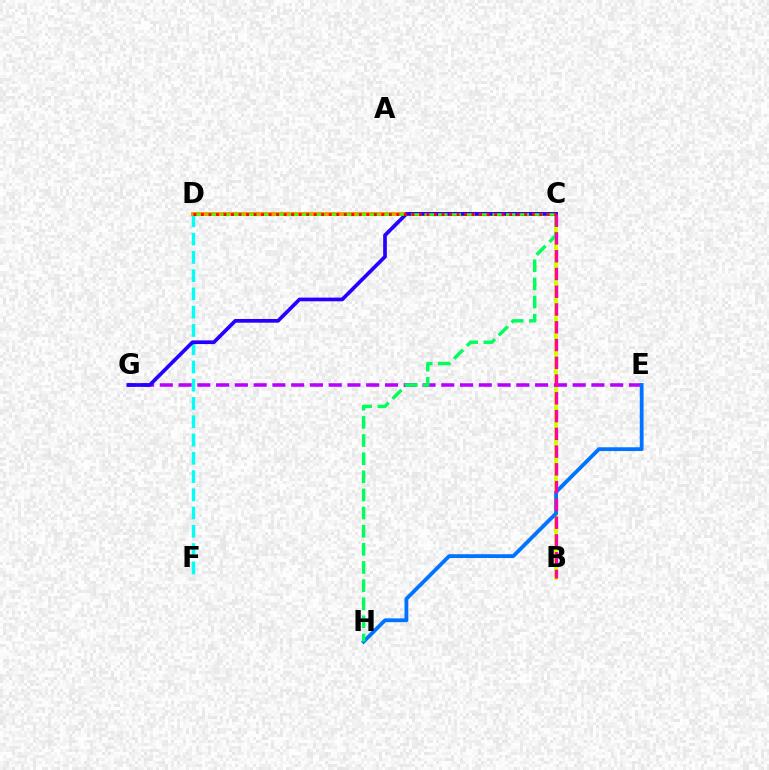{('D', 'F'): [{'color': '#00fff6', 'line_style': 'dashed', 'thickness': 2.48}], ('B', 'C'): [{'color': '#d1ff00', 'line_style': 'solid', 'thickness': 2.83}, {'color': '#ff00ac', 'line_style': 'dashed', 'thickness': 2.41}], ('E', 'G'): [{'color': '#b900ff', 'line_style': 'dashed', 'thickness': 2.55}], ('E', 'H'): [{'color': '#0074ff', 'line_style': 'solid', 'thickness': 2.73}], ('C', 'D'): [{'color': '#ff9400', 'line_style': 'solid', 'thickness': 2.85}, {'color': '#3dff00', 'line_style': 'dashed', 'thickness': 1.85}, {'color': '#ff0000', 'line_style': 'dotted', 'thickness': 2.04}], ('C', 'H'): [{'color': '#00ff5c', 'line_style': 'dashed', 'thickness': 2.46}], ('C', 'G'): [{'color': '#2500ff', 'line_style': 'solid', 'thickness': 2.66}]}